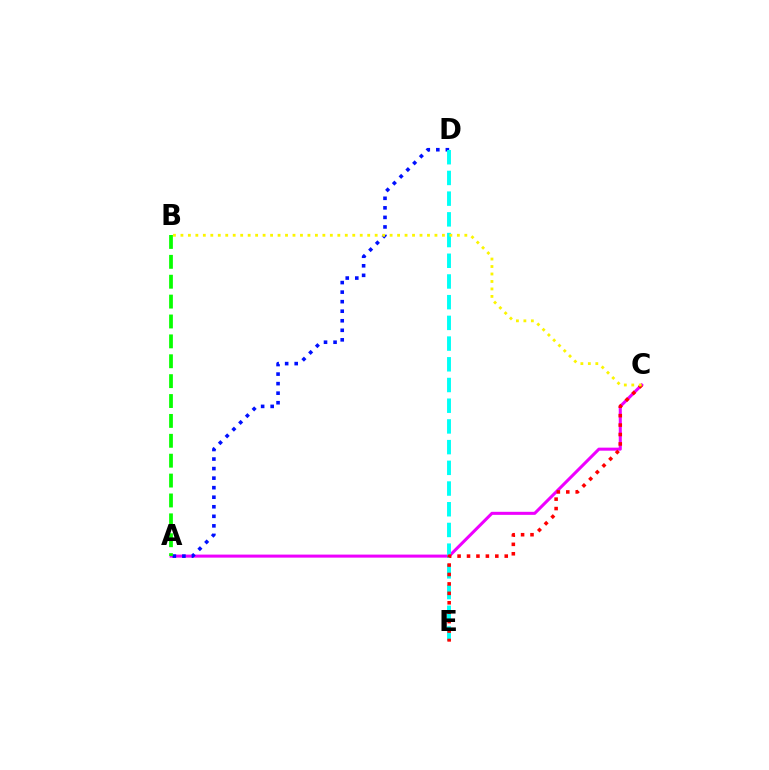{('A', 'C'): [{'color': '#ee00ff', 'line_style': 'solid', 'thickness': 2.19}], ('A', 'D'): [{'color': '#0010ff', 'line_style': 'dotted', 'thickness': 2.59}], ('A', 'B'): [{'color': '#08ff00', 'line_style': 'dashed', 'thickness': 2.7}], ('D', 'E'): [{'color': '#00fff6', 'line_style': 'dashed', 'thickness': 2.81}], ('C', 'E'): [{'color': '#ff0000', 'line_style': 'dotted', 'thickness': 2.56}], ('B', 'C'): [{'color': '#fcf500', 'line_style': 'dotted', 'thickness': 2.03}]}